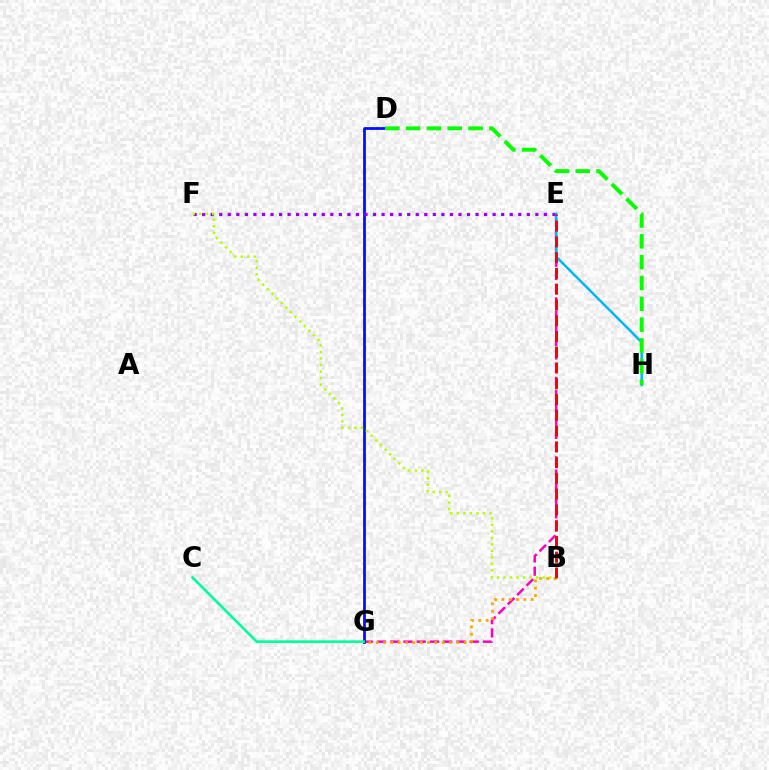{('E', 'G'): [{'color': '#ff00bd', 'line_style': 'dashed', 'thickness': 1.8}], ('B', 'G'): [{'color': '#ffa500', 'line_style': 'dotted', 'thickness': 1.99}], ('D', 'G'): [{'color': '#0010ff', 'line_style': 'solid', 'thickness': 1.99}], ('C', 'G'): [{'color': '#00ff9d', 'line_style': 'solid', 'thickness': 1.9}], ('E', 'F'): [{'color': '#9b00ff', 'line_style': 'dotted', 'thickness': 2.32}], ('B', 'F'): [{'color': '#b3ff00', 'line_style': 'dotted', 'thickness': 1.77}], ('E', 'H'): [{'color': '#00b5ff', 'line_style': 'solid', 'thickness': 1.77}], ('B', 'E'): [{'color': '#ff0000', 'line_style': 'dashed', 'thickness': 2.14}], ('D', 'H'): [{'color': '#08ff00', 'line_style': 'dashed', 'thickness': 2.83}]}